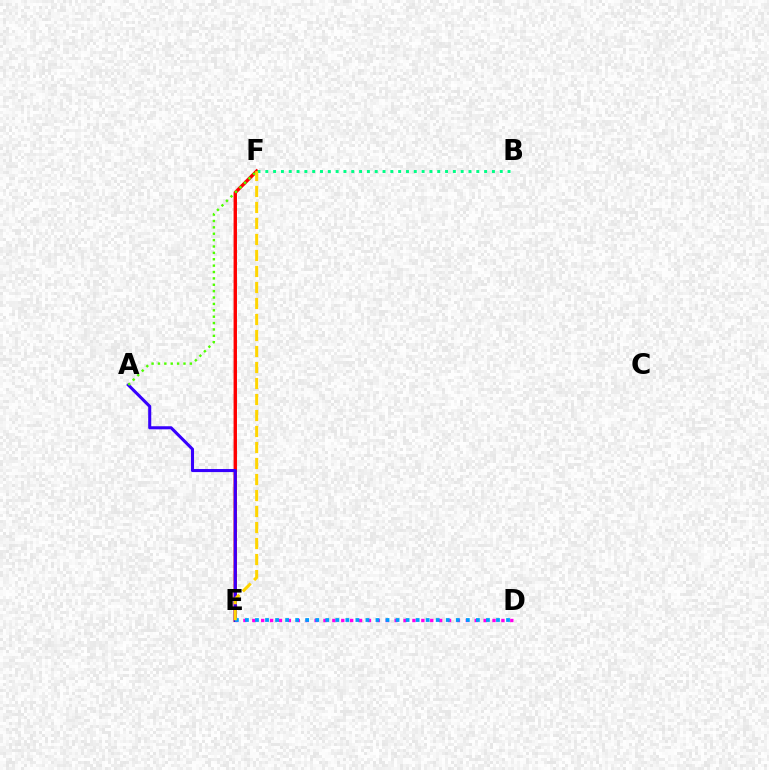{('E', 'F'): [{'color': '#ff0000', 'line_style': 'solid', 'thickness': 2.45}, {'color': '#ffd500', 'line_style': 'dashed', 'thickness': 2.17}], ('A', 'E'): [{'color': '#3700ff', 'line_style': 'solid', 'thickness': 2.2}], ('D', 'E'): [{'color': '#ff00ed', 'line_style': 'dotted', 'thickness': 2.42}, {'color': '#009eff', 'line_style': 'dotted', 'thickness': 2.73}], ('A', 'F'): [{'color': '#4fff00', 'line_style': 'dotted', 'thickness': 1.73}], ('B', 'F'): [{'color': '#00ff86', 'line_style': 'dotted', 'thickness': 2.12}]}